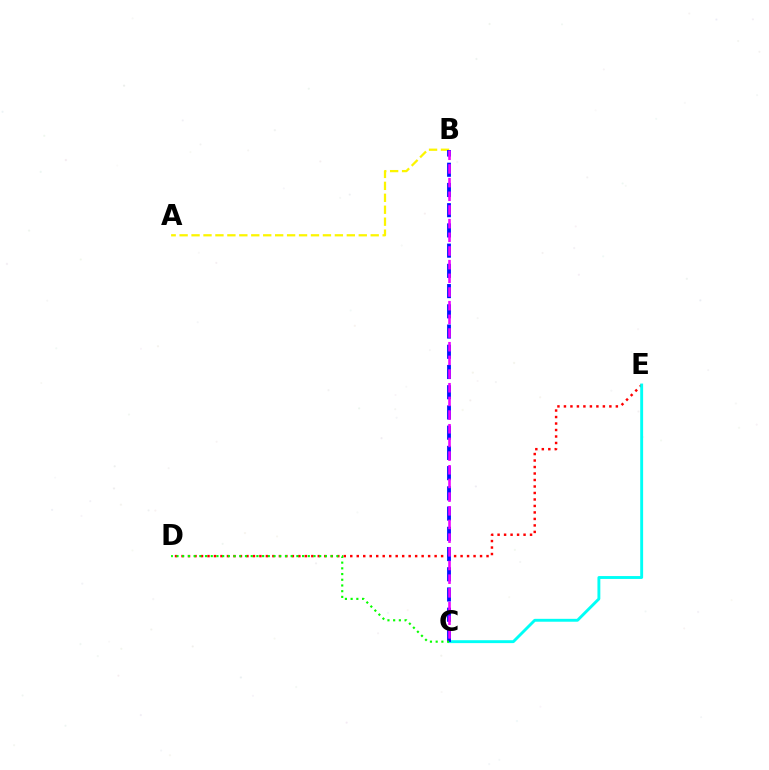{('A', 'B'): [{'color': '#fcf500', 'line_style': 'dashed', 'thickness': 1.62}], ('D', 'E'): [{'color': '#ff0000', 'line_style': 'dotted', 'thickness': 1.76}], ('C', 'E'): [{'color': '#00fff6', 'line_style': 'solid', 'thickness': 2.08}], ('B', 'C'): [{'color': '#0010ff', 'line_style': 'dashed', 'thickness': 2.75}, {'color': '#ee00ff', 'line_style': 'dashed', 'thickness': 1.86}], ('C', 'D'): [{'color': '#08ff00', 'line_style': 'dotted', 'thickness': 1.55}]}